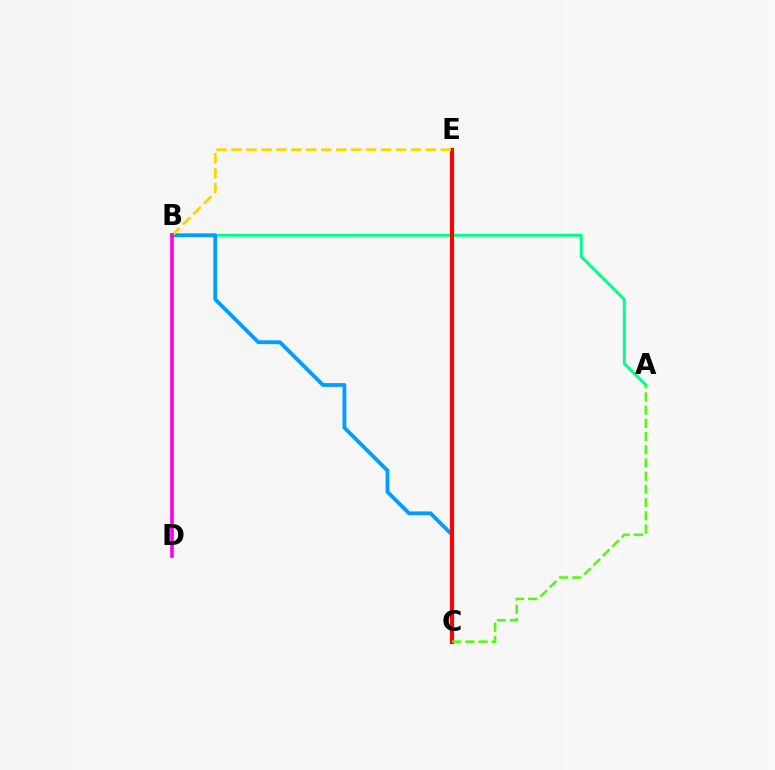{('A', 'B'): [{'color': '#00ff86', 'line_style': 'solid', 'thickness': 2.13}], ('B', 'C'): [{'color': '#009eff', 'line_style': 'solid', 'thickness': 2.76}], ('C', 'E'): [{'color': '#ff0000', 'line_style': 'solid', 'thickness': 2.96}], ('B', 'D'): [{'color': '#3700ff', 'line_style': 'solid', 'thickness': 1.53}, {'color': '#ff00ed', 'line_style': 'solid', 'thickness': 2.6}], ('B', 'E'): [{'color': '#ffd500', 'line_style': 'dashed', 'thickness': 2.03}], ('A', 'C'): [{'color': '#4fff00', 'line_style': 'dashed', 'thickness': 1.79}]}